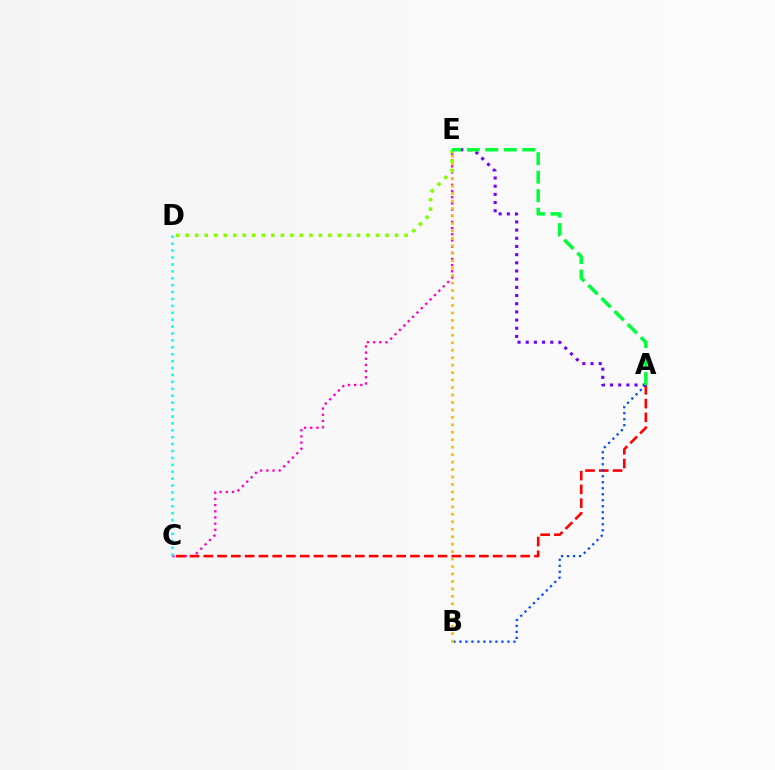{('C', 'E'): [{'color': '#ff00cf', 'line_style': 'dotted', 'thickness': 1.68}], ('A', 'C'): [{'color': '#ff0000', 'line_style': 'dashed', 'thickness': 1.87}], ('A', 'E'): [{'color': '#7200ff', 'line_style': 'dotted', 'thickness': 2.22}, {'color': '#00ff39', 'line_style': 'dashed', 'thickness': 2.51}], ('A', 'B'): [{'color': '#004bff', 'line_style': 'dotted', 'thickness': 1.63}], ('B', 'E'): [{'color': '#ffbd00', 'line_style': 'dotted', 'thickness': 2.03}], ('D', 'E'): [{'color': '#84ff00', 'line_style': 'dotted', 'thickness': 2.59}], ('C', 'D'): [{'color': '#00fff6', 'line_style': 'dotted', 'thickness': 1.88}]}